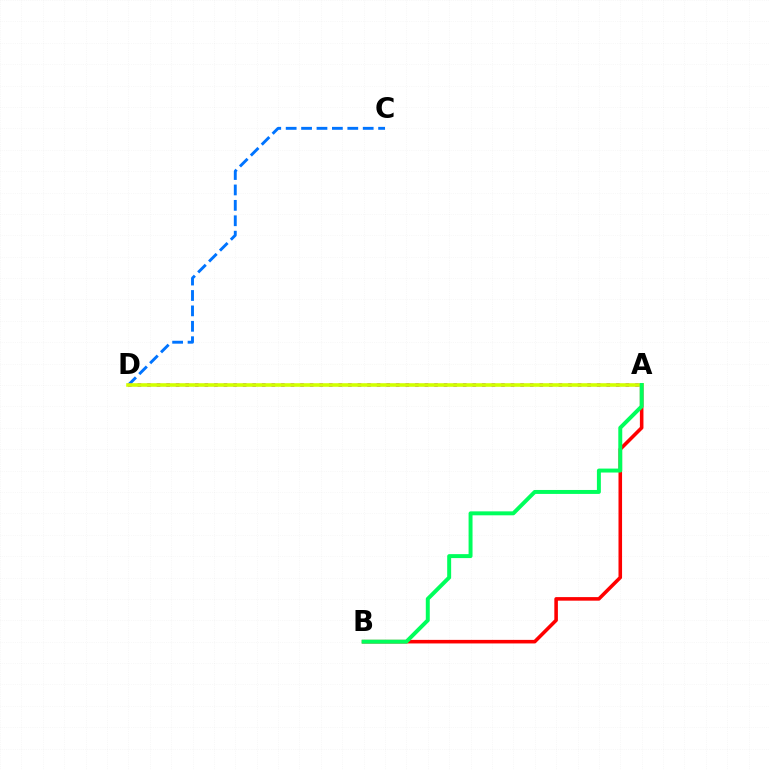{('C', 'D'): [{'color': '#0074ff', 'line_style': 'dashed', 'thickness': 2.09}], ('A', 'B'): [{'color': '#ff0000', 'line_style': 'solid', 'thickness': 2.57}, {'color': '#00ff5c', 'line_style': 'solid', 'thickness': 2.85}], ('A', 'D'): [{'color': '#b900ff', 'line_style': 'dotted', 'thickness': 2.6}, {'color': '#d1ff00', 'line_style': 'solid', 'thickness': 2.59}]}